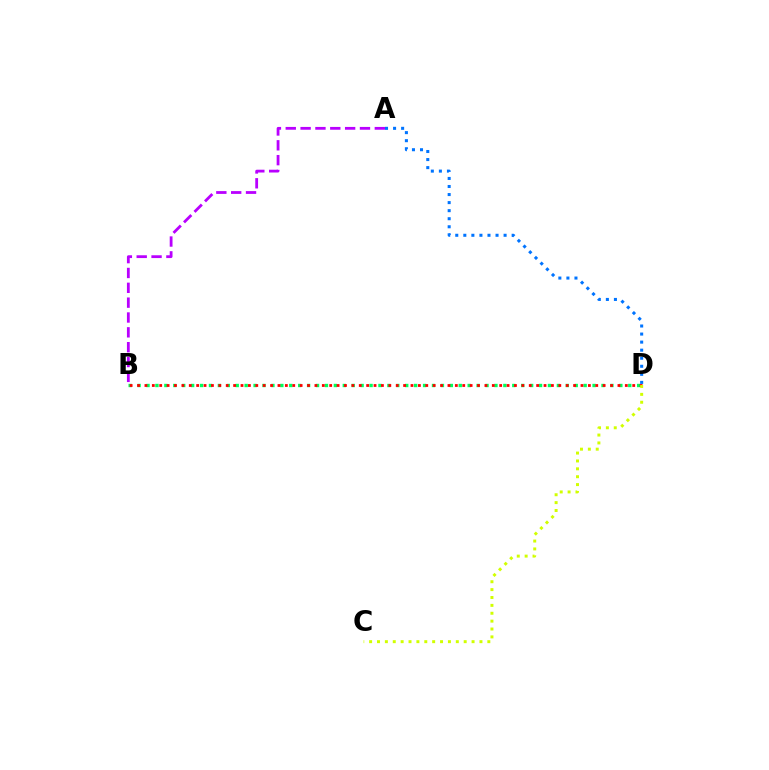{('B', 'D'): [{'color': '#00ff5c', 'line_style': 'dotted', 'thickness': 2.42}, {'color': '#ff0000', 'line_style': 'dotted', 'thickness': 2.01}], ('A', 'D'): [{'color': '#0074ff', 'line_style': 'dotted', 'thickness': 2.19}], ('C', 'D'): [{'color': '#d1ff00', 'line_style': 'dotted', 'thickness': 2.14}], ('A', 'B'): [{'color': '#b900ff', 'line_style': 'dashed', 'thickness': 2.02}]}